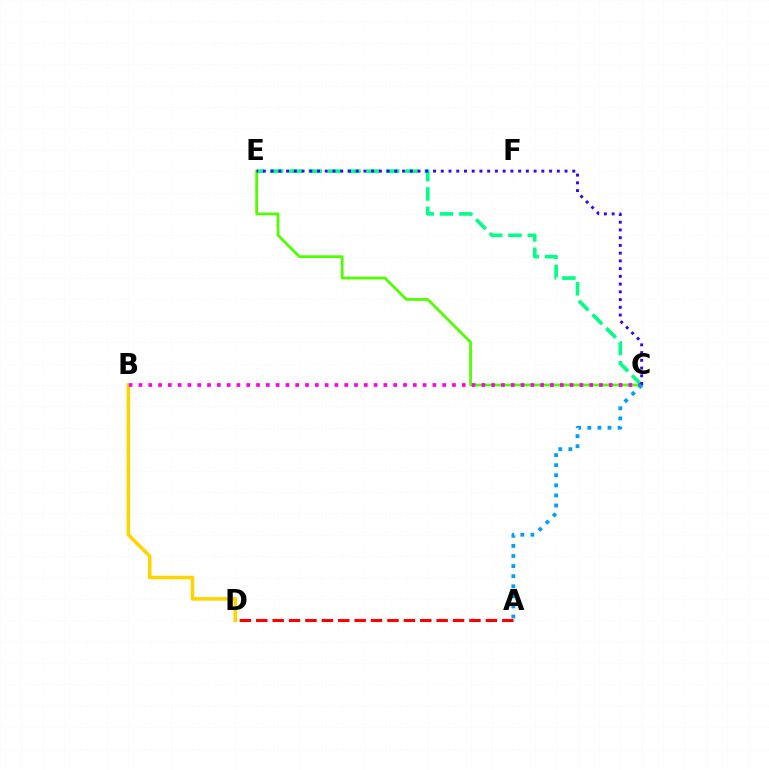{('C', 'E'): [{'color': '#00ff86', 'line_style': 'dashed', 'thickness': 2.63}, {'color': '#4fff00', 'line_style': 'solid', 'thickness': 1.99}, {'color': '#3700ff', 'line_style': 'dotted', 'thickness': 2.1}], ('B', 'D'): [{'color': '#ffd500', 'line_style': 'solid', 'thickness': 2.58}], ('B', 'C'): [{'color': '#ff00ed', 'line_style': 'dotted', 'thickness': 2.66}], ('A', 'C'): [{'color': '#009eff', 'line_style': 'dotted', 'thickness': 2.74}], ('A', 'D'): [{'color': '#ff0000', 'line_style': 'dashed', 'thickness': 2.23}]}